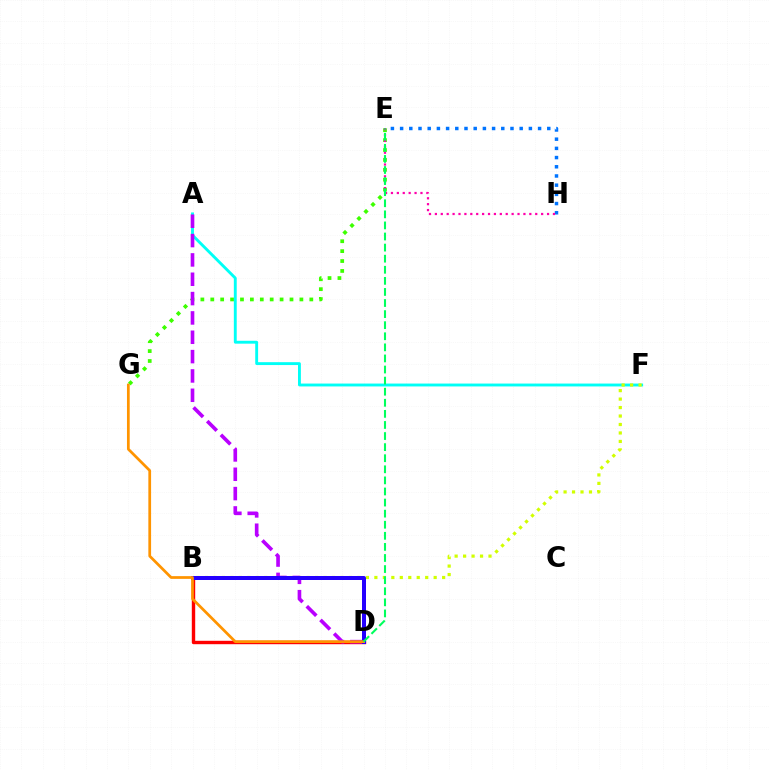{('E', 'G'): [{'color': '#3dff00', 'line_style': 'dotted', 'thickness': 2.69}], ('B', 'D'): [{'color': '#ff0000', 'line_style': 'solid', 'thickness': 2.45}, {'color': '#2500ff', 'line_style': 'solid', 'thickness': 2.87}], ('A', 'F'): [{'color': '#00fff6', 'line_style': 'solid', 'thickness': 2.07}], ('E', 'H'): [{'color': '#0074ff', 'line_style': 'dotted', 'thickness': 2.5}, {'color': '#ff00ac', 'line_style': 'dotted', 'thickness': 1.6}], ('A', 'D'): [{'color': '#b900ff', 'line_style': 'dashed', 'thickness': 2.63}], ('B', 'F'): [{'color': '#d1ff00', 'line_style': 'dotted', 'thickness': 2.3}], ('D', 'G'): [{'color': '#ff9400', 'line_style': 'solid', 'thickness': 1.97}], ('D', 'E'): [{'color': '#00ff5c', 'line_style': 'dashed', 'thickness': 1.51}]}